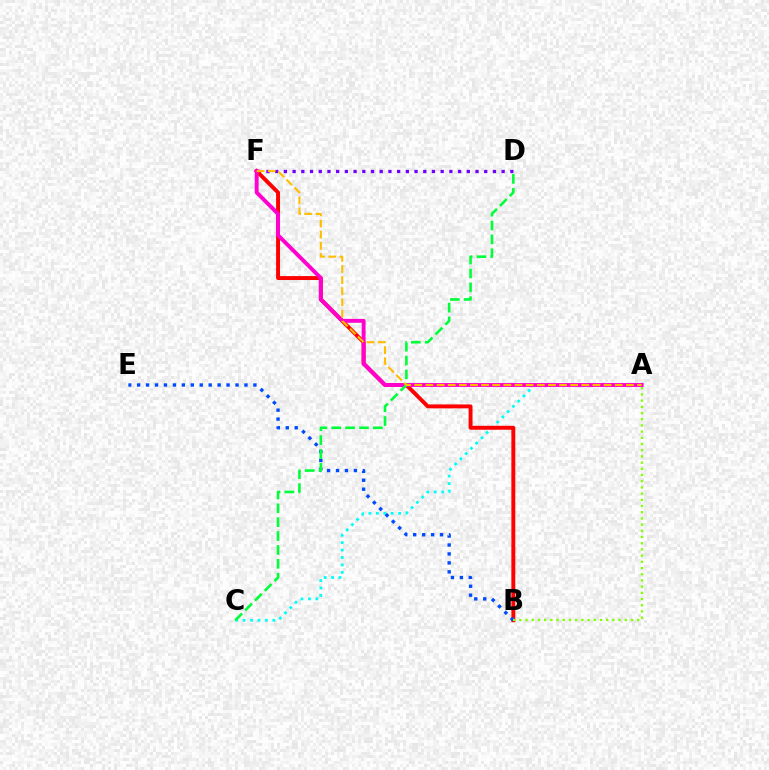{('D', 'F'): [{'color': '#7200ff', 'line_style': 'dotted', 'thickness': 2.37}], ('A', 'C'): [{'color': '#00fff6', 'line_style': 'dotted', 'thickness': 2.02}], ('B', 'F'): [{'color': '#ff0000', 'line_style': 'solid', 'thickness': 2.83}], ('B', 'E'): [{'color': '#004bff', 'line_style': 'dotted', 'thickness': 2.43}], ('A', 'F'): [{'color': '#ff00cf', 'line_style': 'solid', 'thickness': 2.81}, {'color': '#ffbd00', 'line_style': 'dashed', 'thickness': 1.51}], ('C', 'D'): [{'color': '#00ff39', 'line_style': 'dashed', 'thickness': 1.88}], ('A', 'B'): [{'color': '#84ff00', 'line_style': 'dotted', 'thickness': 1.68}]}